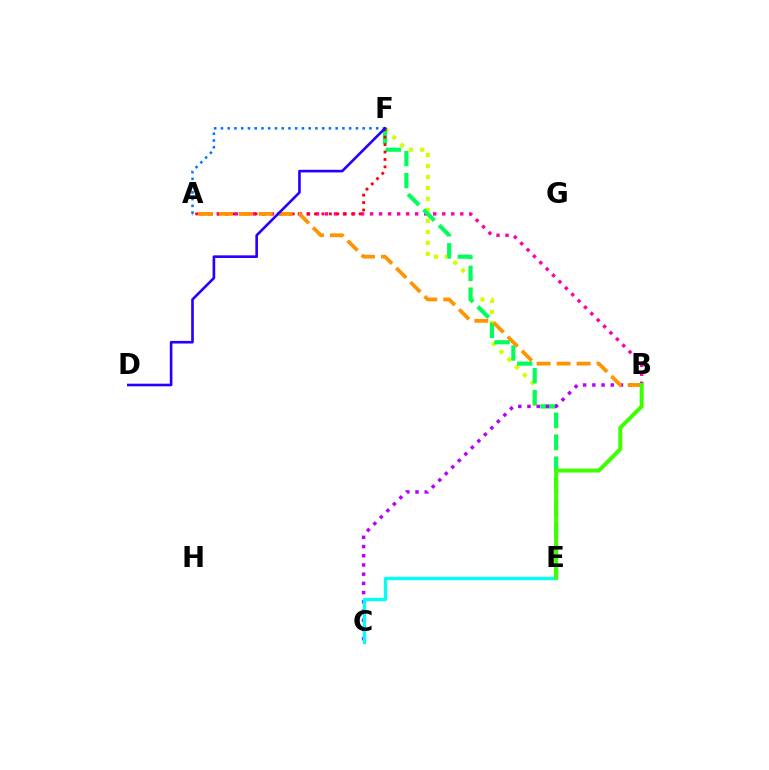{('E', 'F'): [{'color': '#d1ff00', 'line_style': 'dotted', 'thickness': 2.98}, {'color': '#00ff5c', 'line_style': 'dashed', 'thickness': 2.99}], ('A', 'B'): [{'color': '#ff00ac', 'line_style': 'dotted', 'thickness': 2.45}, {'color': '#ff9400', 'line_style': 'dashed', 'thickness': 2.72}], ('A', 'F'): [{'color': '#ff0000', 'line_style': 'dotted', 'thickness': 2.02}, {'color': '#0074ff', 'line_style': 'dotted', 'thickness': 1.83}], ('B', 'C'): [{'color': '#b900ff', 'line_style': 'dotted', 'thickness': 2.5}], ('D', 'F'): [{'color': '#2500ff', 'line_style': 'solid', 'thickness': 1.9}], ('C', 'E'): [{'color': '#00fff6', 'line_style': 'solid', 'thickness': 2.42}], ('B', 'E'): [{'color': '#3dff00', 'line_style': 'solid', 'thickness': 2.86}]}